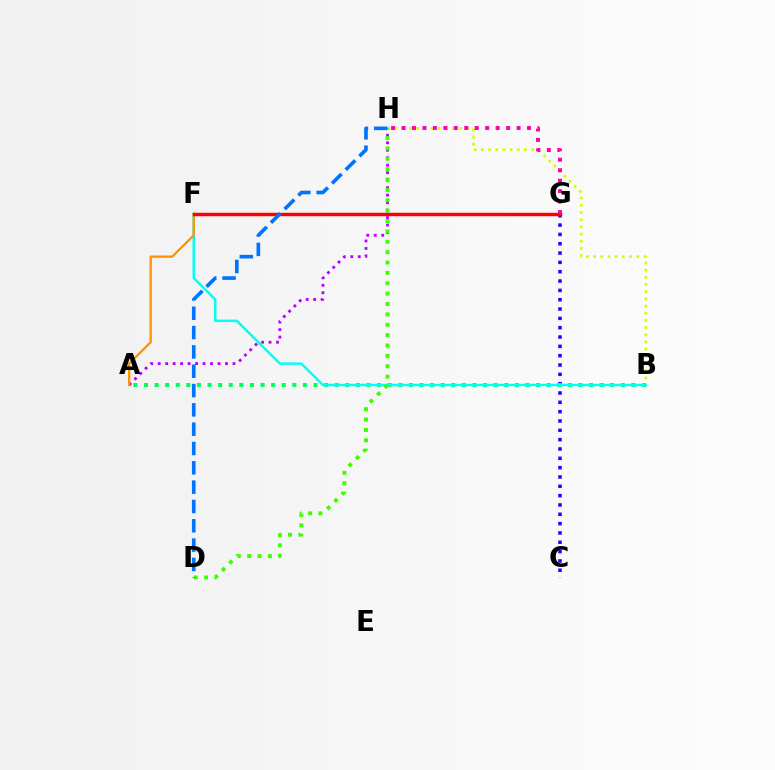{('A', 'H'): [{'color': '#b900ff', 'line_style': 'dotted', 'thickness': 2.03}], ('C', 'G'): [{'color': '#2500ff', 'line_style': 'dotted', 'thickness': 2.53}], ('B', 'H'): [{'color': '#d1ff00', 'line_style': 'dotted', 'thickness': 1.95}], ('A', 'B'): [{'color': '#00ff5c', 'line_style': 'dotted', 'thickness': 2.88}], ('B', 'F'): [{'color': '#00fff6', 'line_style': 'solid', 'thickness': 1.77}], ('D', 'H'): [{'color': '#3dff00', 'line_style': 'dotted', 'thickness': 2.82}, {'color': '#0074ff', 'line_style': 'dashed', 'thickness': 2.62}], ('A', 'F'): [{'color': '#ff9400', 'line_style': 'solid', 'thickness': 1.67}], ('F', 'G'): [{'color': '#ff0000', 'line_style': 'solid', 'thickness': 2.47}], ('G', 'H'): [{'color': '#ff00ac', 'line_style': 'dotted', 'thickness': 2.84}]}